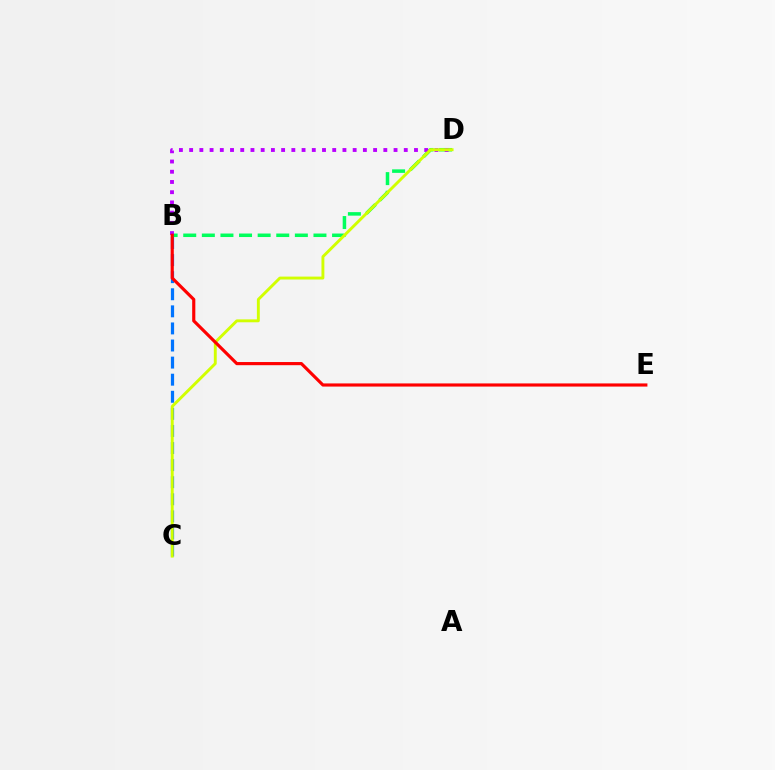{('B', 'C'): [{'color': '#0074ff', 'line_style': 'dashed', 'thickness': 2.32}], ('B', 'D'): [{'color': '#00ff5c', 'line_style': 'dashed', 'thickness': 2.53}, {'color': '#b900ff', 'line_style': 'dotted', 'thickness': 2.78}], ('C', 'D'): [{'color': '#d1ff00', 'line_style': 'solid', 'thickness': 2.09}], ('B', 'E'): [{'color': '#ff0000', 'line_style': 'solid', 'thickness': 2.27}]}